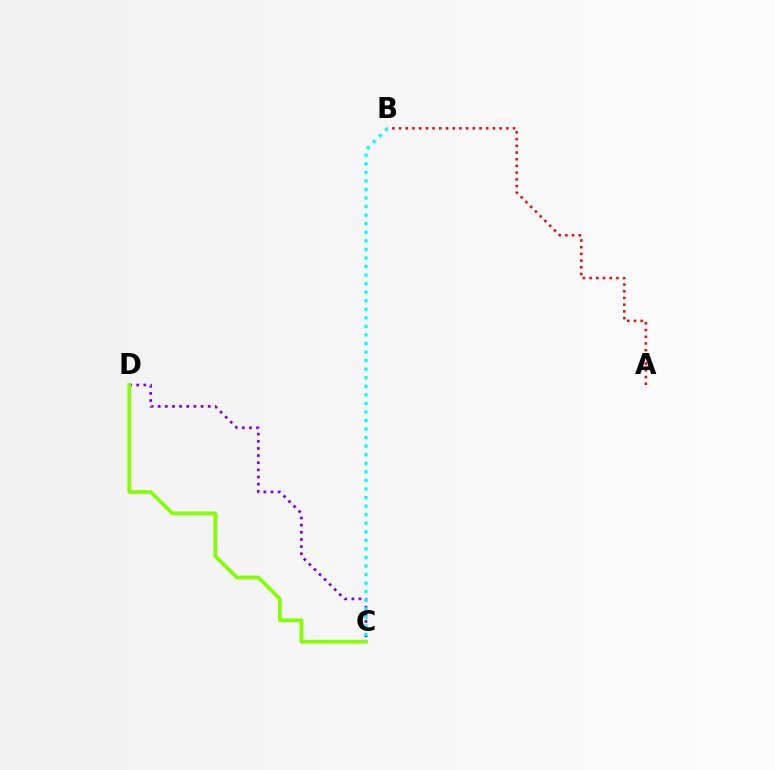{('A', 'B'): [{'color': '#ff0000', 'line_style': 'dotted', 'thickness': 1.82}], ('C', 'D'): [{'color': '#7200ff', 'line_style': 'dotted', 'thickness': 1.94}, {'color': '#84ff00', 'line_style': 'solid', 'thickness': 2.66}], ('B', 'C'): [{'color': '#00fff6', 'line_style': 'dotted', 'thickness': 2.33}]}